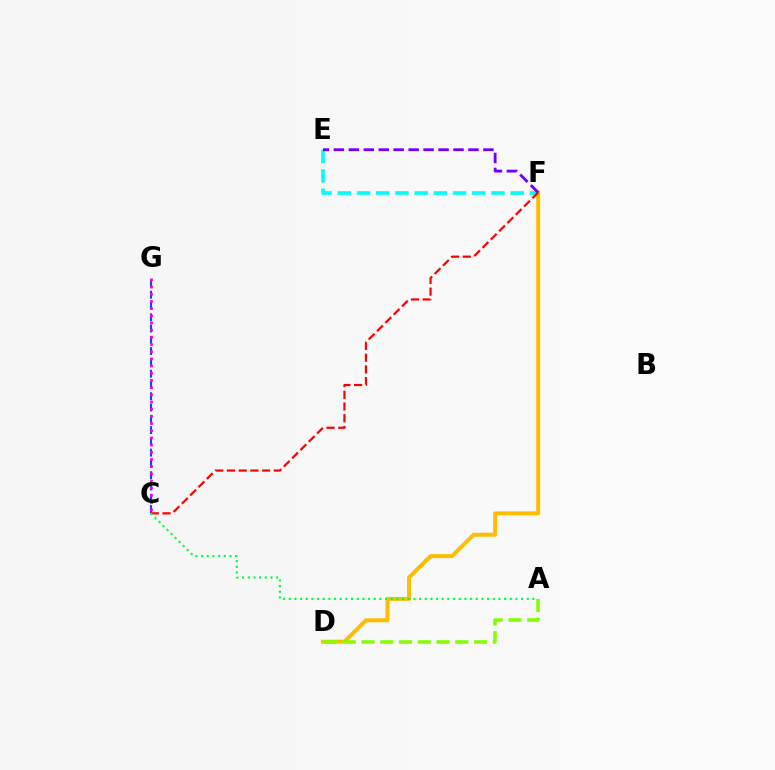{('D', 'F'): [{'color': '#ffbd00', 'line_style': 'solid', 'thickness': 2.87}], ('C', 'G'): [{'color': '#004bff', 'line_style': 'dashed', 'thickness': 1.53}, {'color': '#ff00cf', 'line_style': 'dotted', 'thickness': 1.95}], ('E', 'F'): [{'color': '#00fff6', 'line_style': 'dashed', 'thickness': 2.61}, {'color': '#7200ff', 'line_style': 'dashed', 'thickness': 2.03}], ('C', 'F'): [{'color': '#ff0000', 'line_style': 'dashed', 'thickness': 1.59}], ('A', 'C'): [{'color': '#00ff39', 'line_style': 'dotted', 'thickness': 1.54}], ('A', 'D'): [{'color': '#84ff00', 'line_style': 'dashed', 'thickness': 2.55}]}